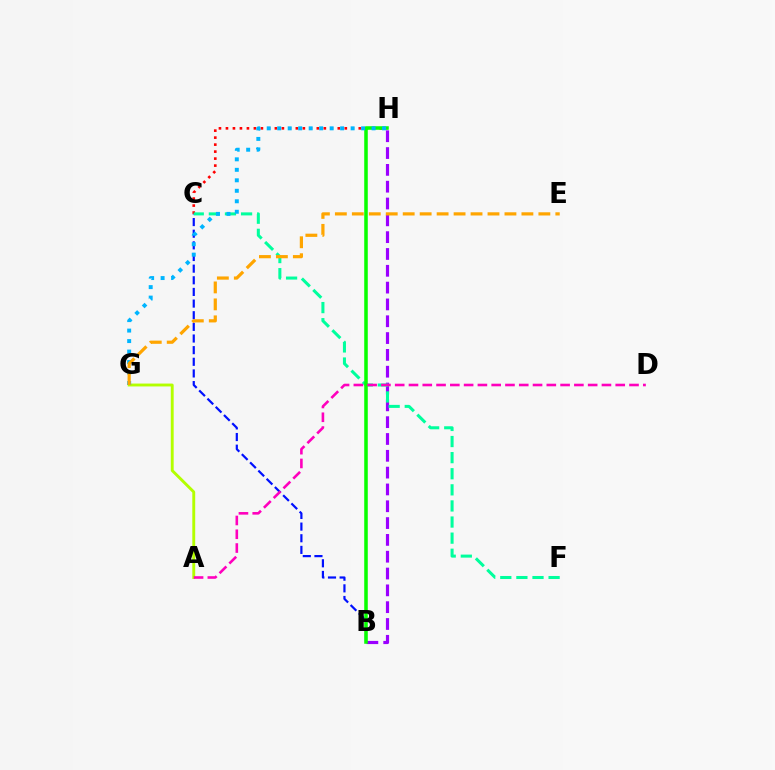{('B', 'C'): [{'color': '#0010ff', 'line_style': 'dashed', 'thickness': 1.58}], ('B', 'H'): [{'color': '#9b00ff', 'line_style': 'dashed', 'thickness': 2.28}, {'color': '#08ff00', 'line_style': 'solid', 'thickness': 2.55}], ('C', 'H'): [{'color': '#ff0000', 'line_style': 'dotted', 'thickness': 1.9}], ('C', 'F'): [{'color': '#00ff9d', 'line_style': 'dashed', 'thickness': 2.19}], ('A', 'G'): [{'color': '#b3ff00', 'line_style': 'solid', 'thickness': 2.08}], ('G', 'H'): [{'color': '#00b5ff', 'line_style': 'dotted', 'thickness': 2.85}], ('E', 'G'): [{'color': '#ffa500', 'line_style': 'dashed', 'thickness': 2.3}], ('A', 'D'): [{'color': '#ff00bd', 'line_style': 'dashed', 'thickness': 1.87}]}